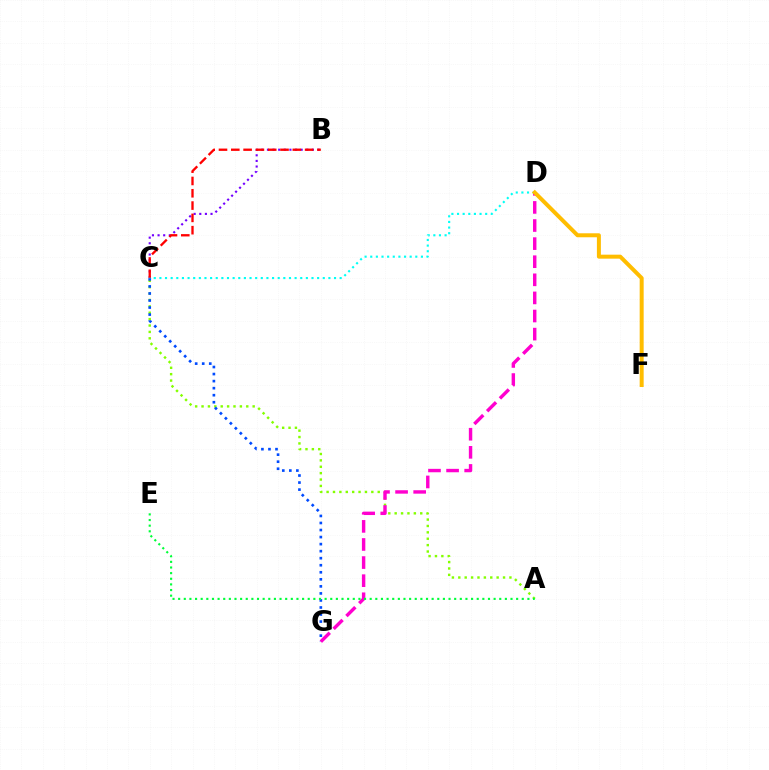{('A', 'C'): [{'color': '#84ff00', 'line_style': 'dotted', 'thickness': 1.74}], ('C', 'G'): [{'color': '#004bff', 'line_style': 'dotted', 'thickness': 1.91}], ('D', 'G'): [{'color': '#ff00cf', 'line_style': 'dashed', 'thickness': 2.46}], ('B', 'C'): [{'color': '#7200ff', 'line_style': 'dotted', 'thickness': 1.53}, {'color': '#ff0000', 'line_style': 'dashed', 'thickness': 1.67}], ('C', 'D'): [{'color': '#00fff6', 'line_style': 'dotted', 'thickness': 1.53}], ('D', 'F'): [{'color': '#ffbd00', 'line_style': 'solid', 'thickness': 2.87}], ('A', 'E'): [{'color': '#00ff39', 'line_style': 'dotted', 'thickness': 1.53}]}